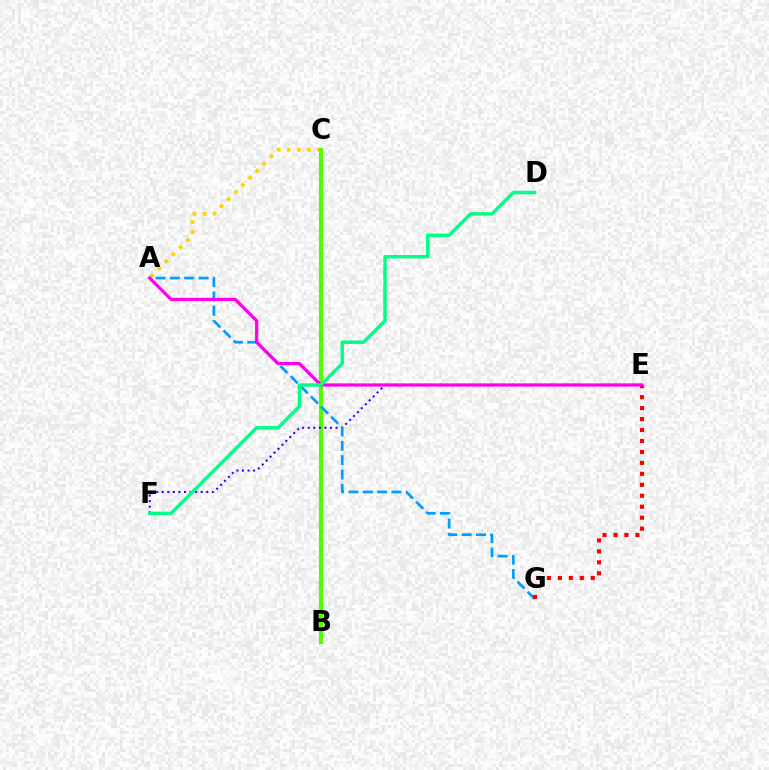{('A', 'C'): [{'color': '#ffd500', 'line_style': 'dotted', 'thickness': 2.74}], ('B', 'C'): [{'color': '#4fff00', 'line_style': 'solid', 'thickness': 3.0}], ('E', 'F'): [{'color': '#3700ff', 'line_style': 'dotted', 'thickness': 1.51}], ('A', 'G'): [{'color': '#009eff', 'line_style': 'dashed', 'thickness': 1.95}], ('E', 'G'): [{'color': '#ff0000', 'line_style': 'dotted', 'thickness': 2.98}], ('A', 'E'): [{'color': '#ff00ed', 'line_style': 'solid', 'thickness': 2.34}], ('D', 'F'): [{'color': '#00ff86', 'line_style': 'solid', 'thickness': 2.49}]}